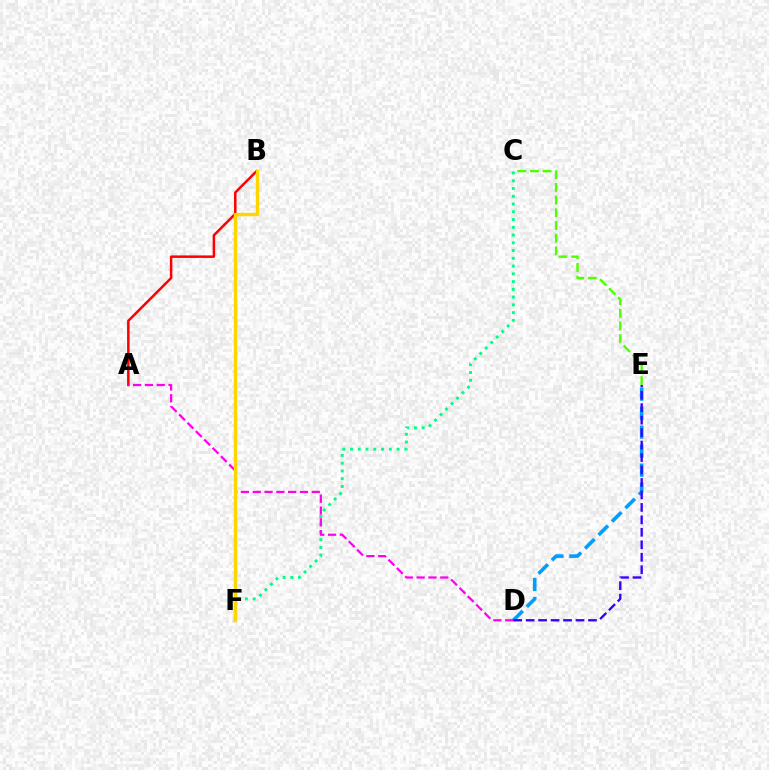{('D', 'E'): [{'color': '#009eff', 'line_style': 'dashed', 'thickness': 2.58}, {'color': '#3700ff', 'line_style': 'dashed', 'thickness': 1.69}], ('C', 'E'): [{'color': '#4fff00', 'line_style': 'dashed', 'thickness': 1.72}], ('A', 'B'): [{'color': '#ff0000', 'line_style': 'solid', 'thickness': 1.81}], ('C', 'F'): [{'color': '#00ff86', 'line_style': 'dotted', 'thickness': 2.11}], ('A', 'D'): [{'color': '#ff00ed', 'line_style': 'dashed', 'thickness': 1.6}], ('B', 'F'): [{'color': '#ffd500', 'line_style': 'solid', 'thickness': 2.43}]}